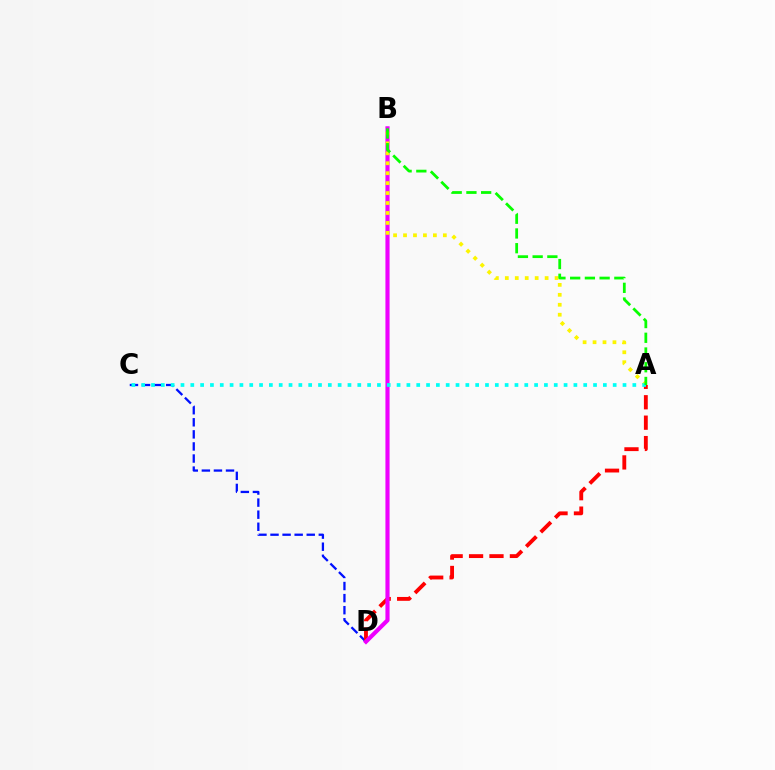{('C', 'D'): [{'color': '#0010ff', 'line_style': 'dashed', 'thickness': 1.64}], ('A', 'D'): [{'color': '#ff0000', 'line_style': 'dashed', 'thickness': 2.77}], ('B', 'D'): [{'color': '#ee00ff', 'line_style': 'solid', 'thickness': 2.98}], ('A', 'B'): [{'color': '#fcf500', 'line_style': 'dotted', 'thickness': 2.7}, {'color': '#08ff00', 'line_style': 'dashed', 'thickness': 2.0}], ('A', 'C'): [{'color': '#00fff6', 'line_style': 'dotted', 'thickness': 2.67}]}